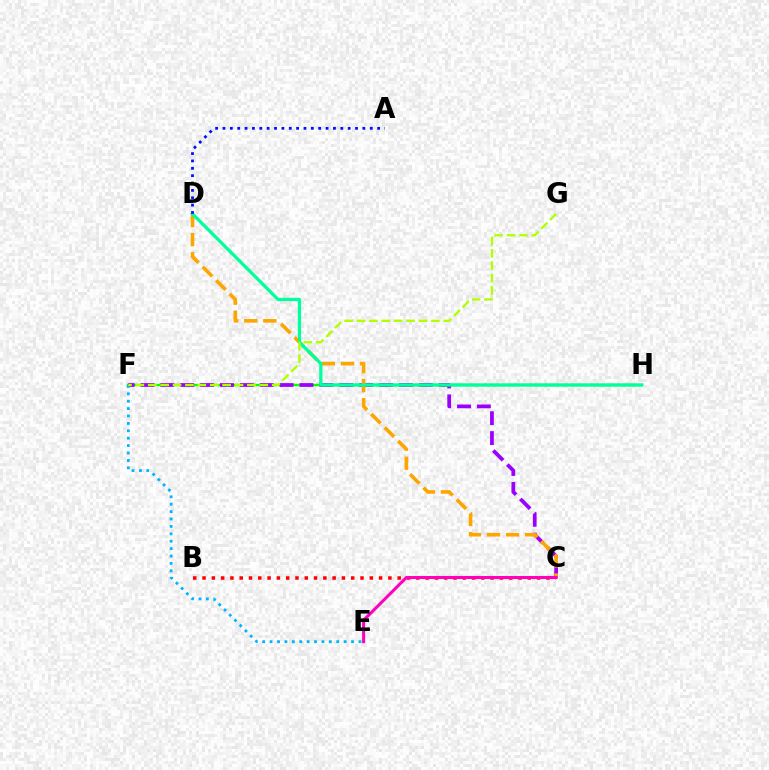{('B', 'C'): [{'color': '#ff0000', 'line_style': 'dotted', 'thickness': 2.52}], ('F', 'H'): [{'color': '#08ff00', 'line_style': 'solid', 'thickness': 1.72}], ('C', 'F'): [{'color': '#9b00ff', 'line_style': 'dashed', 'thickness': 2.7}], ('C', 'D'): [{'color': '#ffa500', 'line_style': 'dashed', 'thickness': 2.59}], ('E', 'F'): [{'color': '#00b5ff', 'line_style': 'dotted', 'thickness': 2.01}], ('D', 'H'): [{'color': '#00ff9d', 'line_style': 'solid', 'thickness': 2.34}], ('F', 'G'): [{'color': '#b3ff00', 'line_style': 'dashed', 'thickness': 1.68}], ('C', 'E'): [{'color': '#ff00bd', 'line_style': 'solid', 'thickness': 2.19}], ('A', 'D'): [{'color': '#0010ff', 'line_style': 'dotted', 'thickness': 2.0}]}